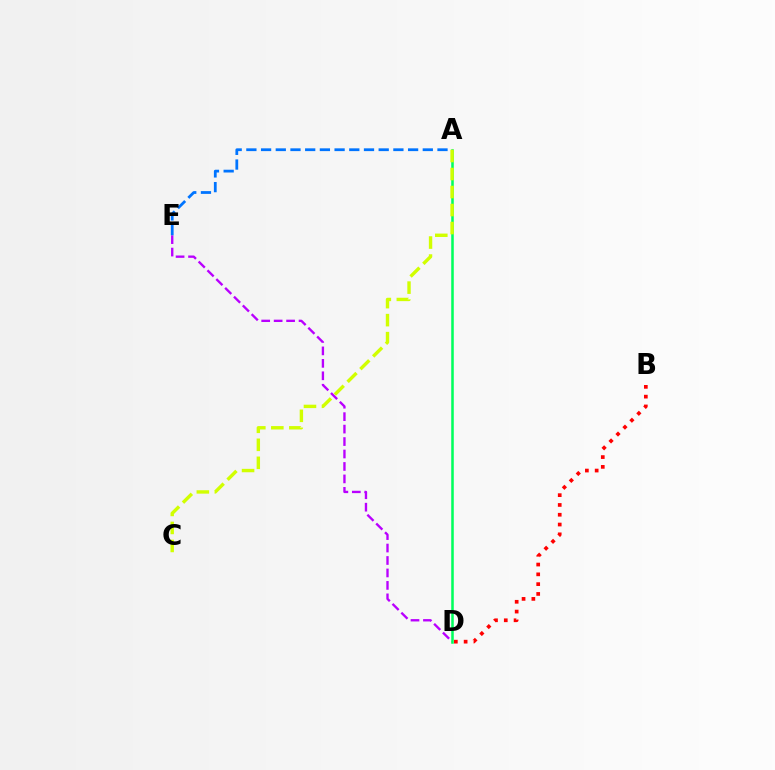{('D', 'E'): [{'color': '#b900ff', 'line_style': 'dashed', 'thickness': 1.69}], ('B', 'D'): [{'color': '#ff0000', 'line_style': 'dotted', 'thickness': 2.66}], ('A', 'D'): [{'color': '#00ff5c', 'line_style': 'solid', 'thickness': 1.83}], ('A', 'C'): [{'color': '#d1ff00', 'line_style': 'dashed', 'thickness': 2.45}], ('A', 'E'): [{'color': '#0074ff', 'line_style': 'dashed', 'thickness': 2.0}]}